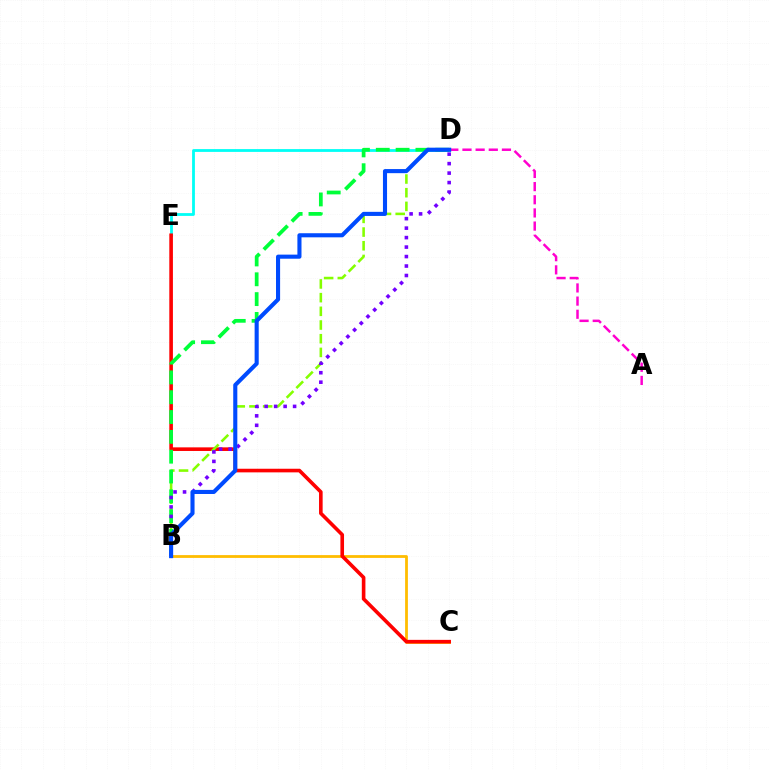{('B', 'C'): [{'color': '#ffbd00', 'line_style': 'solid', 'thickness': 2.01}], ('D', 'E'): [{'color': '#00fff6', 'line_style': 'solid', 'thickness': 2.01}], ('C', 'E'): [{'color': '#ff0000', 'line_style': 'solid', 'thickness': 2.6}], ('B', 'D'): [{'color': '#84ff00', 'line_style': 'dashed', 'thickness': 1.86}, {'color': '#00ff39', 'line_style': 'dashed', 'thickness': 2.69}, {'color': '#7200ff', 'line_style': 'dotted', 'thickness': 2.57}, {'color': '#004bff', 'line_style': 'solid', 'thickness': 2.95}], ('A', 'D'): [{'color': '#ff00cf', 'line_style': 'dashed', 'thickness': 1.79}]}